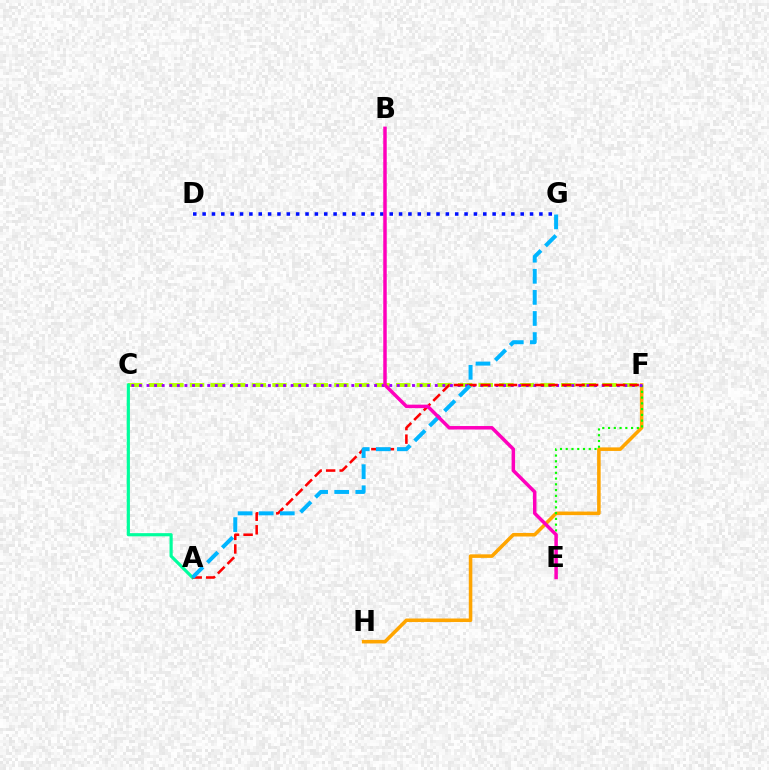{('D', 'G'): [{'color': '#0010ff', 'line_style': 'dotted', 'thickness': 2.54}], ('F', 'H'): [{'color': '#ffa500', 'line_style': 'solid', 'thickness': 2.56}], ('C', 'F'): [{'color': '#b3ff00', 'line_style': 'dashed', 'thickness': 2.8}, {'color': '#9b00ff', 'line_style': 'dotted', 'thickness': 2.06}], ('E', 'F'): [{'color': '#08ff00', 'line_style': 'dotted', 'thickness': 1.56}], ('A', 'C'): [{'color': '#00ff9d', 'line_style': 'solid', 'thickness': 2.28}], ('A', 'F'): [{'color': '#ff0000', 'line_style': 'dashed', 'thickness': 1.84}], ('A', 'G'): [{'color': '#00b5ff', 'line_style': 'dashed', 'thickness': 2.87}], ('B', 'E'): [{'color': '#ff00bd', 'line_style': 'solid', 'thickness': 2.51}]}